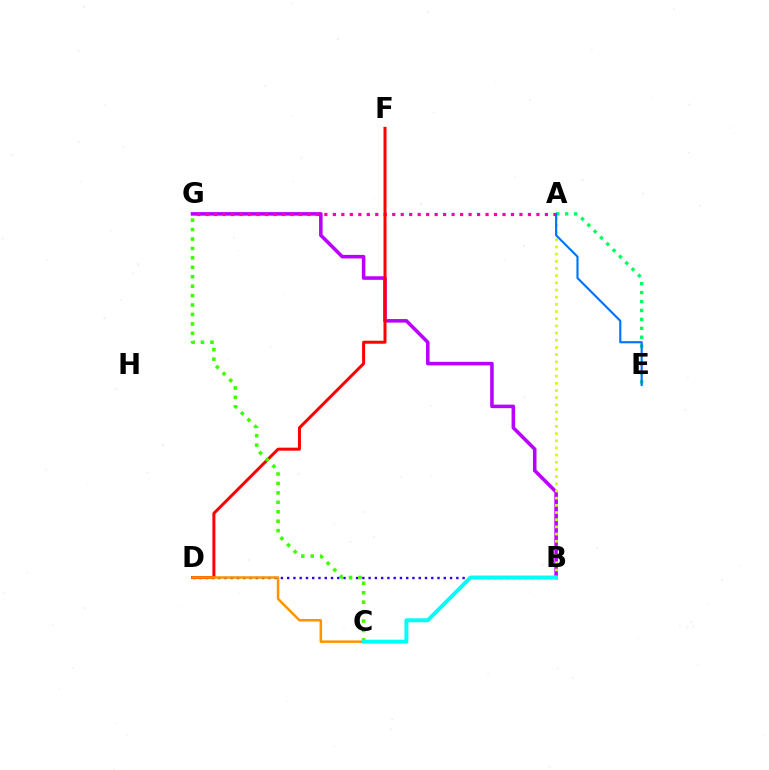{('B', 'G'): [{'color': '#b900ff', 'line_style': 'solid', 'thickness': 2.56}], ('B', 'D'): [{'color': '#2500ff', 'line_style': 'dotted', 'thickness': 1.7}], ('A', 'G'): [{'color': '#ff00ac', 'line_style': 'dotted', 'thickness': 2.3}], ('A', 'E'): [{'color': '#00ff5c', 'line_style': 'dotted', 'thickness': 2.43}, {'color': '#0074ff', 'line_style': 'solid', 'thickness': 1.55}], ('A', 'B'): [{'color': '#d1ff00', 'line_style': 'dotted', 'thickness': 1.95}], ('D', 'F'): [{'color': '#ff0000', 'line_style': 'solid', 'thickness': 2.16}], ('C', 'D'): [{'color': '#ff9400', 'line_style': 'solid', 'thickness': 1.81}], ('C', 'G'): [{'color': '#3dff00', 'line_style': 'dotted', 'thickness': 2.56}], ('B', 'C'): [{'color': '#00fff6', 'line_style': 'solid', 'thickness': 2.83}]}